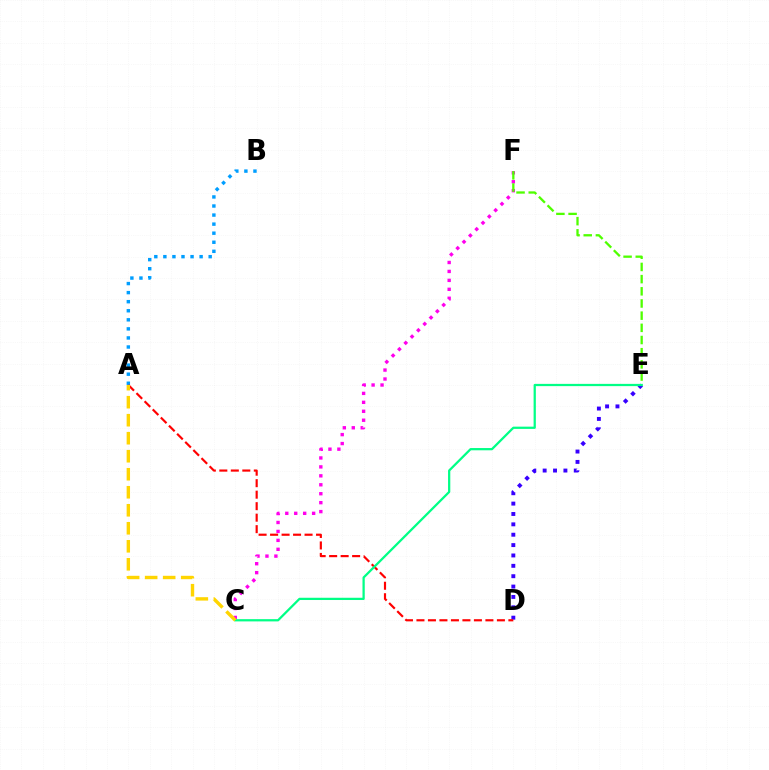{('C', 'F'): [{'color': '#ff00ed', 'line_style': 'dotted', 'thickness': 2.43}], ('D', 'E'): [{'color': '#3700ff', 'line_style': 'dotted', 'thickness': 2.82}], ('A', 'B'): [{'color': '#009eff', 'line_style': 'dotted', 'thickness': 2.46}], ('E', 'F'): [{'color': '#4fff00', 'line_style': 'dashed', 'thickness': 1.65}], ('A', 'D'): [{'color': '#ff0000', 'line_style': 'dashed', 'thickness': 1.56}], ('C', 'E'): [{'color': '#00ff86', 'line_style': 'solid', 'thickness': 1.62}], ('A', 'C'): [{'color': '#ffd500', 'line_style': 'dashed', 'thickness': 2.45}]}